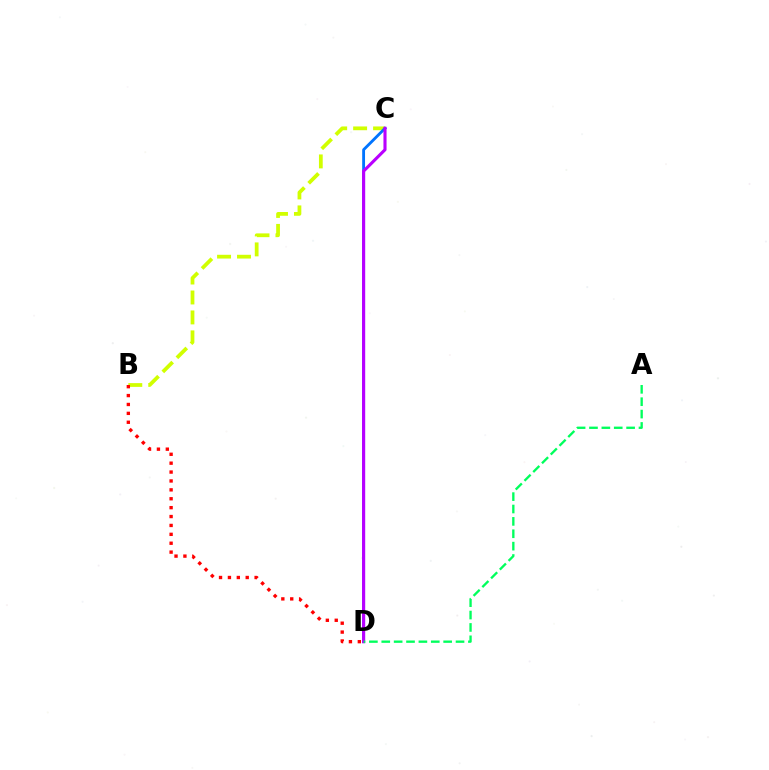{('B', 'C'): [{'color': '#d1ff00', 'line_style': 'dashed', 'thickness': 2.71}], ('B', 'D'): [{'color': '#ff0000', 'line_style': 'dotted', 'thickness': 2.42}], ('C', 'D'): [{'color': '#0074ff', 'line_style': 'solid', 'thickness': 2.05}, {'color': '#b900ff', 'line_style': 'solid', 'thickness': 2.23}], ('A', 'D'): [{'color': '#00ff5c', 'line_style': 'dashed', 'thickness': 1.68}]}